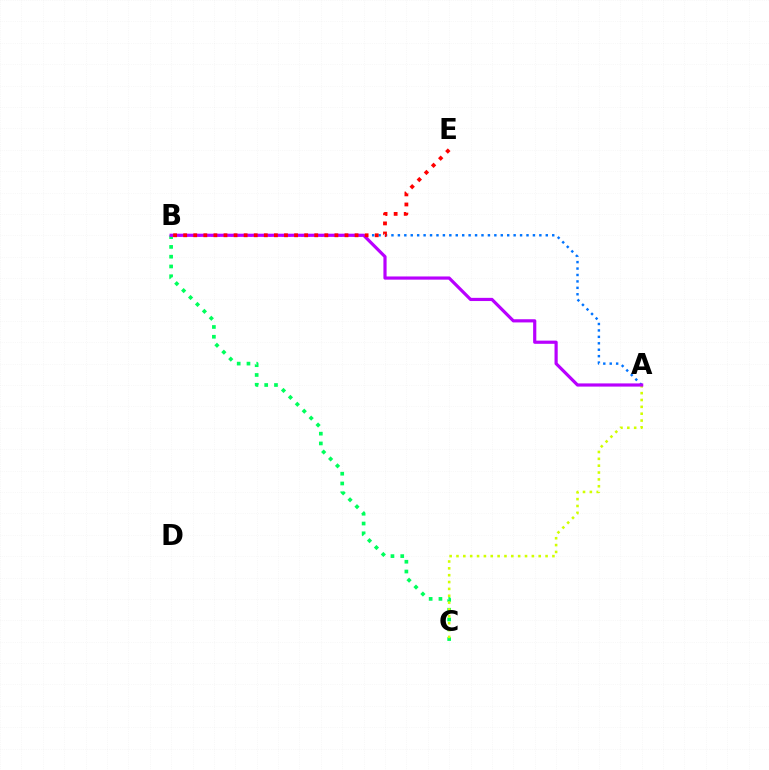{('B', 'C'): [{'color': '#00ff5c', 'line_style': 'dotted', 'thickness': 2.66}], ('A', 'B'): [{'color': '#0074ff', 'line_style': 'dotted', 'thickness': 1.75}, {'color': '#b900ff', 'line_style': 'solid', 'thickness': 2.29}], ('A', 'C'): [{'color': '#d1ff00', 'line_style': 'dotted', 'thickness': 1.86}], ('B', 'E'): [{'color': '#ff0000', 'line_style': 'dotted', 'thickness': 2.74}]}